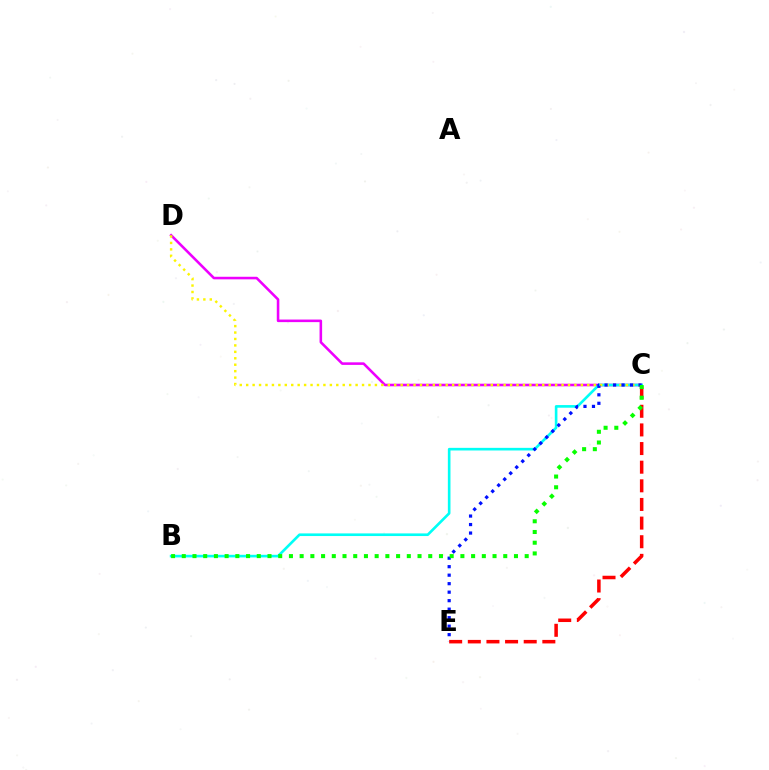{('C', 'D'): [{'color': '#ee00ff', 'line_style': 'solid', 'thickness': 1.85}, {'color': '#fcf500', 'line_style': 'dotted', 'thickness': 1.75}], ('B', 'C'): [{'color': '#00fff6', 'line_style': 'solid', 'thickness': 1.89}, {'color': '#08ff00', 'line_style': 'dotted', 'thickness': 2.91}], ('C', 'E'): [{'color': '#ff0000', 'line_style': 'dashed', 'thickness': 2.53}, {'color': '#0010ff', 'line_style': 'dotted', 'thickness': 2.31}]}